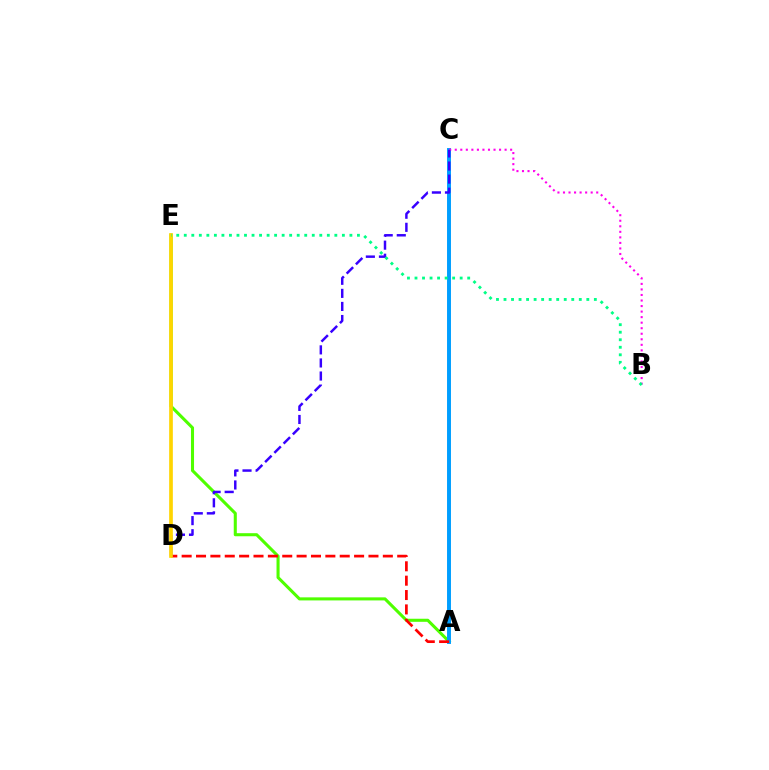{('A', 'E'): [{'color': '#4fff00', 'line_style': 'solid', 'thickness': 2.21}], ('A', 'C'): [{'color': '#009eff', 'line_style': 'solid', 'thickness': 2.84}], ('B', 'C'): [{'color': '#ff00ed', 'line_style': 'dotted', 'thickness': 1.51}], ('A', 'D'): [{'color': '#ff0000', 'line_style': 'dashed', 'thickness': 1.95}], ('C', 'D'): [{'color': '#3700ff', 'line_style': 'dashed', 'thickness': 1.78}], ('D', 'E'): [{'color': '#ffd500', 'line_style': 'solid', 'thickness': 2.65}], ('B', 'E'): [{'color': '#00ff86', 'line_style': 'dotted', 'thickness': 2.05}]}